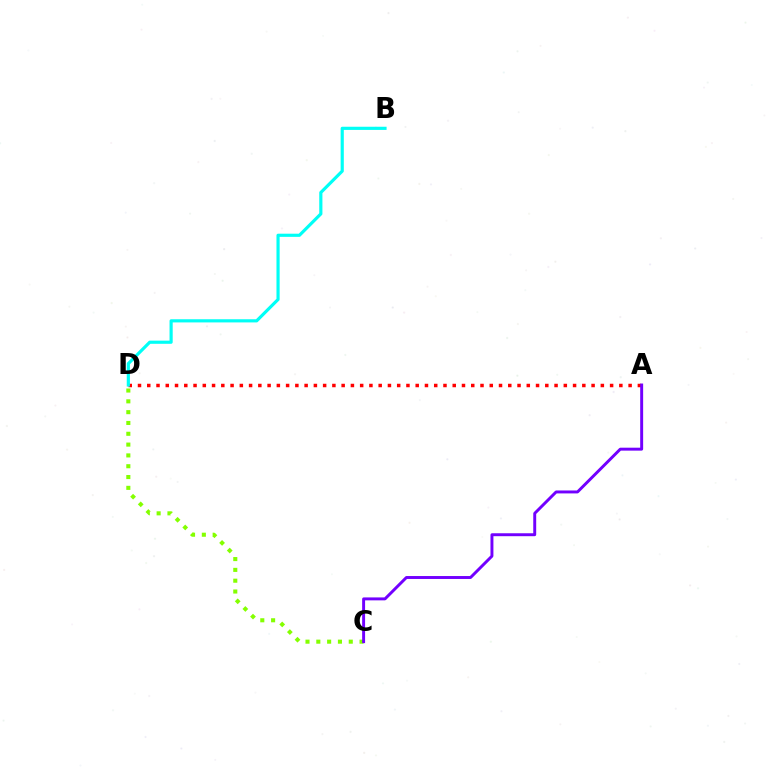{('A', 'D'): [{'color': '#ff0000', 'line_style': 'dotted', 'thickness': 2.52}], ('C', 'D'): [{'color': '#84ff00', 'line_style': 'dotted', 'thickness': 2.94}], ('A', 'C'): [{'color': '#7200ff', 'line_style': 'solid', 'thickness': 2.12}], ('B', 'D'): [{'color': '#00fff6', 'line_style': 'solid', 'thickness': 2.28}]}